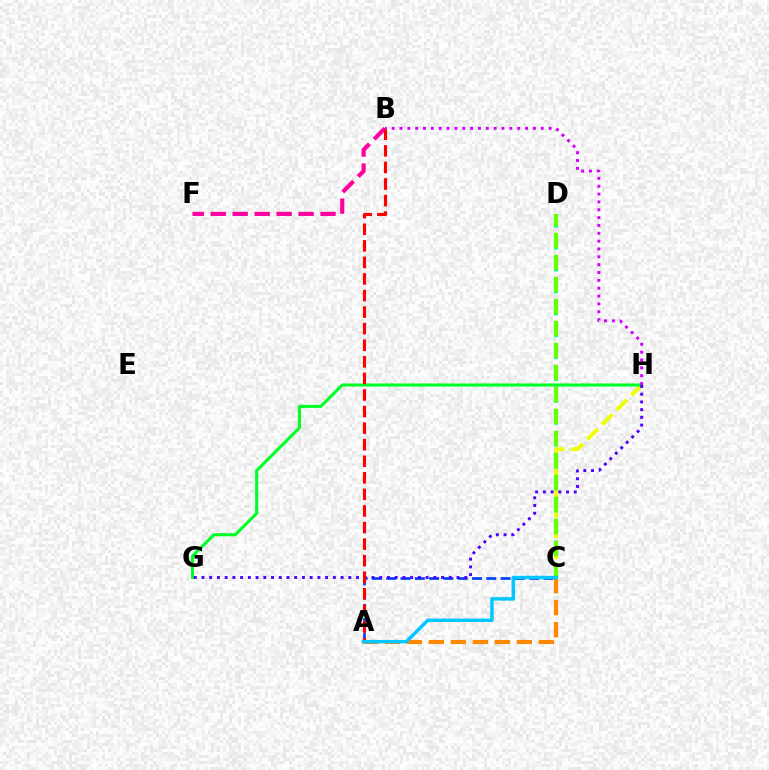{('C', 'H'): [{'color': '#eeff00', 'line_style': 'dashed', 'thickness': 2.82}], ('C', 'D'): [{'color': '#00ffaf', 'line_style': 'dashed', 'thickness': 2.97}, {'color': '#66ff00', 'line_style': 'dashed', 'thickness': 2.99}], ('B', 'F'): [{'color': '#ff00a0', 'line_style': 'dashed', 'thickness': 2.98}], ('A', 'C'): [{'color': '#003fff', 'line_style': 'dashed', 'thickness': 1.94}, {'color': '#ff8800', 'line_style': 'dashed', 'thickness': 2.99}, {'color': '#00c7ff', 'line_style': 'solid', 'thickness': 2.47}], ('G', 'H'): [{'color': '#00ff27', 'line_style': 'solid', 'thickness': 2.21}, {'color': '#4f00ff', 'line_style': 'dotted', 'thickness': 2.1}], ('A', 'B'): [{'color': '#ff0000', 'line_style': 'dashed', 'thickness': 2.25}], ('B', 'H'): [{'color': '#d600ff', 'line_style': 'dotted', 'thickness': 2.13}]}